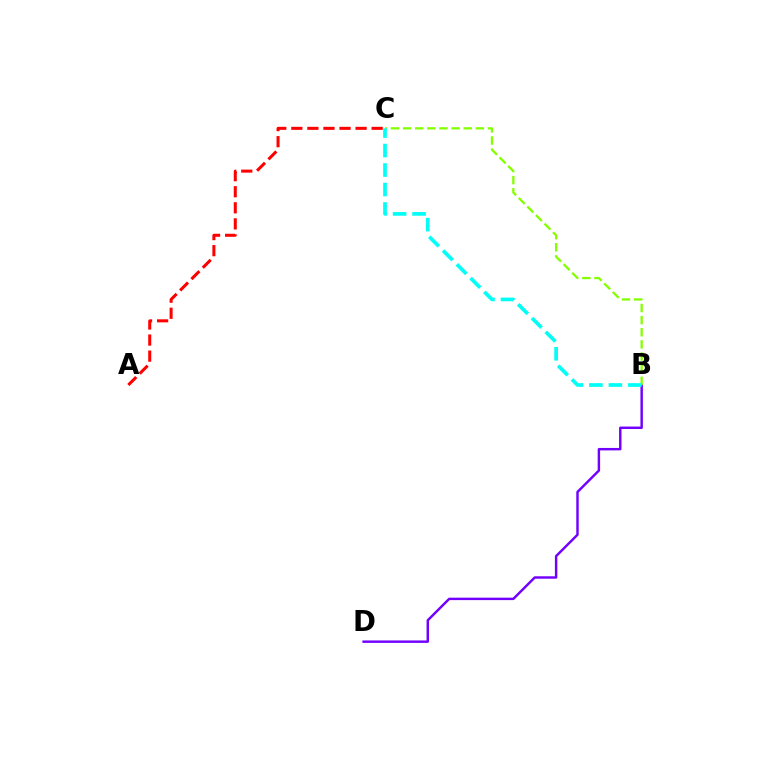{('B', 'D'): [{'color': '#7200ff', 'line_style': 'solid', 'thickness': 1.76}], ('B', 'C'): [{'color': '#84ff00', 'line_style': 'dashed', 'thickness': 1.65}, {'color': '#00fff6', 'line_style': 'dashed', 'thickness': 2.65}], ('A', 'C'): [{'color': '#ff0000', 'line_style': 'dashed', 'thickness': 2.18}]}